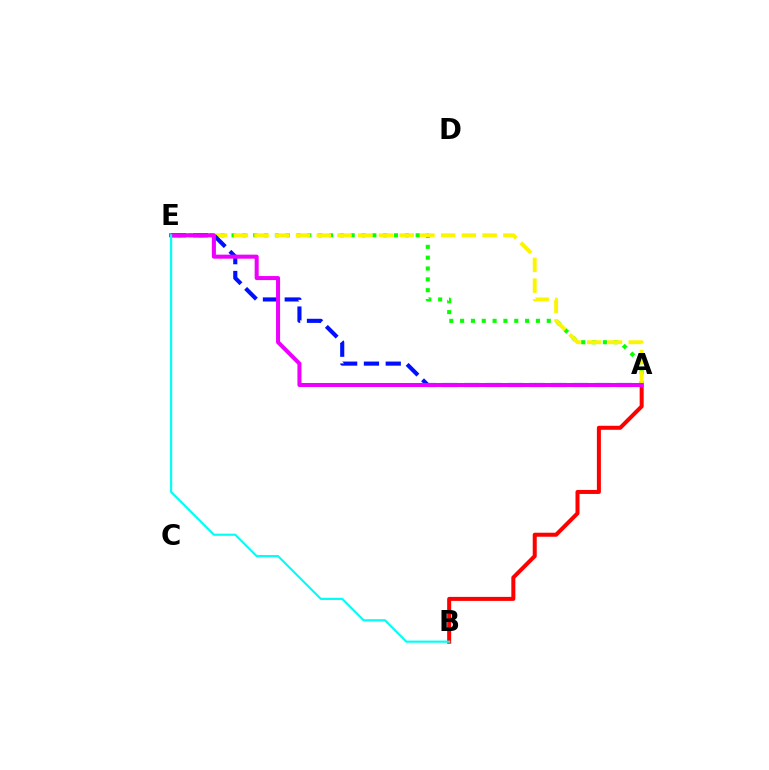{('A', 'E'): [{'color': '#08ff00', 'line_style': 'dotted', 'thickness': 2.94}, {'color': '#fcf500', 'line_style': 'dashed', 'thickness': 2.82}, {'color': '#0010ff', 'line_style': 'dashed', 'thickness': 2.96}, {'color': '#ee00ff', 'line_style': 'solid', 'thickness': 2.9}], ('A', 'B'): [{'color': '#ff0000', 'line_style': 'solid', 'thickness': 2.89}], ('B', 'E'): [{'color': '#00fff6', 'line_style': 'solid', 'thickness': 1.55}]}